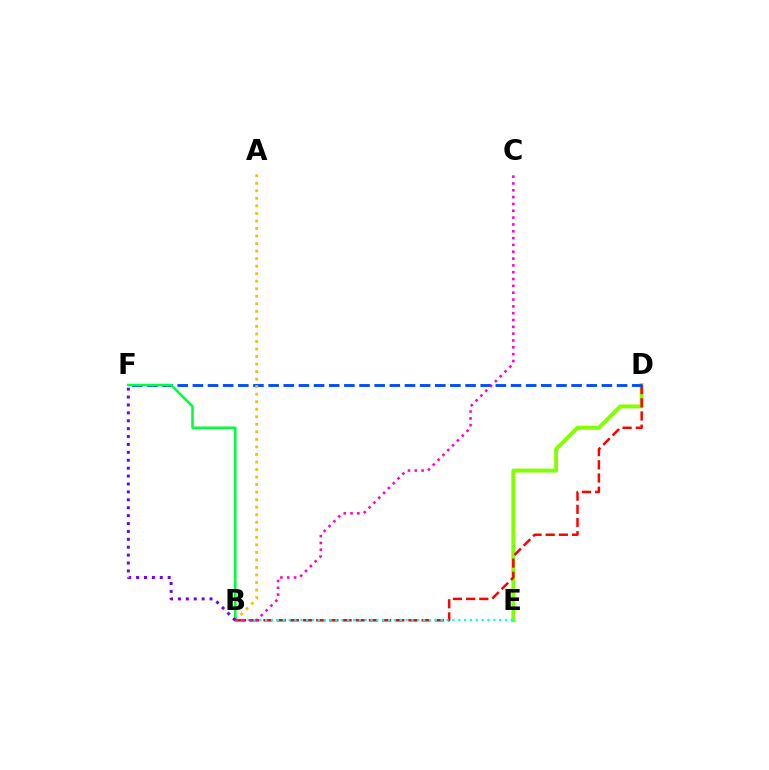{('D', 'E'): [{'color': '#84ff00', 'line_style': 'solid', 'thickness': 2.83}], ('B', 'D'): [{'color': '#ff0000', 'line_style': 'dashed', 'thickness': 1.79}], ('B', 'E'): [{'color': '#00fff6', 'line_style': 'dotted', 'thickness': 1.59}], ('D', 'F'): [{'color': '#004bff', 'line_style': 'dashed', 'thickness': 2.06}], ('A', 'B'): [{'color': '#ffbd00', 'line_style': 'dotted', 'thickness': 2.05}], ('B', 'F'): [{'color': '#00ff39', 'line_style': 'solid', 'thickness': 1.85}, {'color': '#7200ff', 'line_style': 'dotted', 'thickness': 2.15}], ('B', 'C'): [{'color': '#ff00cf', 'line_style': 'dotted', 'thickness': 1.86}]}